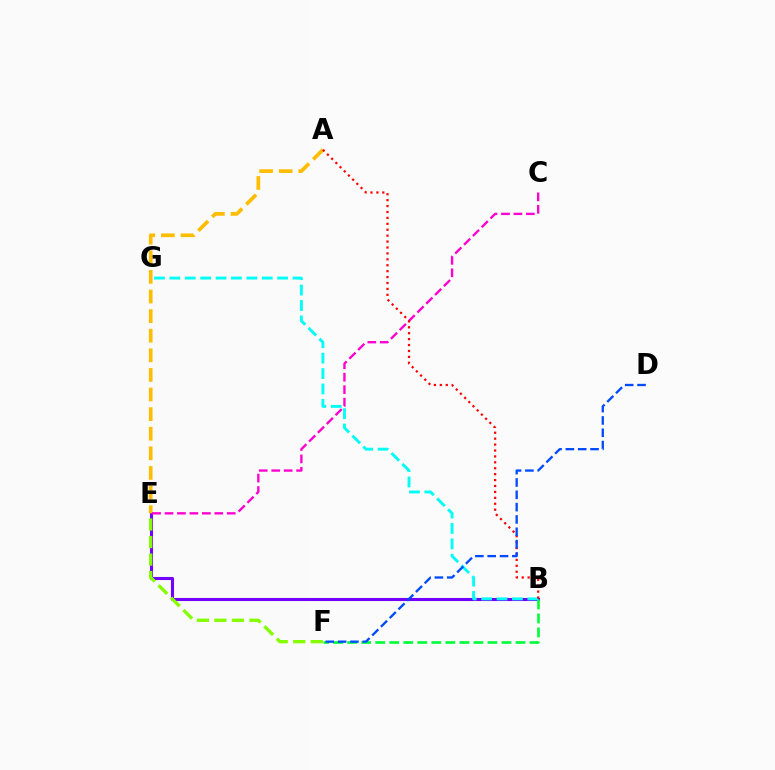{('B', 'E'): [{'color': '#7200ff', 'line_style': 'solid', 'thickness': 2.22}], ('B', 'F'): [{'color': '#00ff39', 'line_style': 'dashed', 'thickness': 1.91}], ('B', 'G'): [{'color': '#00fff6', 'line_style': 'dashed', 'thickness': 2.09}], ('A', 'E'): [{'color': '#ffbd00', 'line_style': 'dashed', 'thickness': 2.66}], ('C', 'E'): [{'color': '#ff00cf', 'line_style': 'dashed', 'thickness': 1.69}], ('E', 'F'): [{'color': '#84ff00', 'line_style': 'dashed', 'thickness': 2.38}], ('A', 'B'): [{'color': '#ff0000', 'line_style': 'dotted', 'thickness': 1.61}], ('D', 'F'): [{'color': '#004bff', 'line_style': 'dashed', 'thickness': 1.67}]}